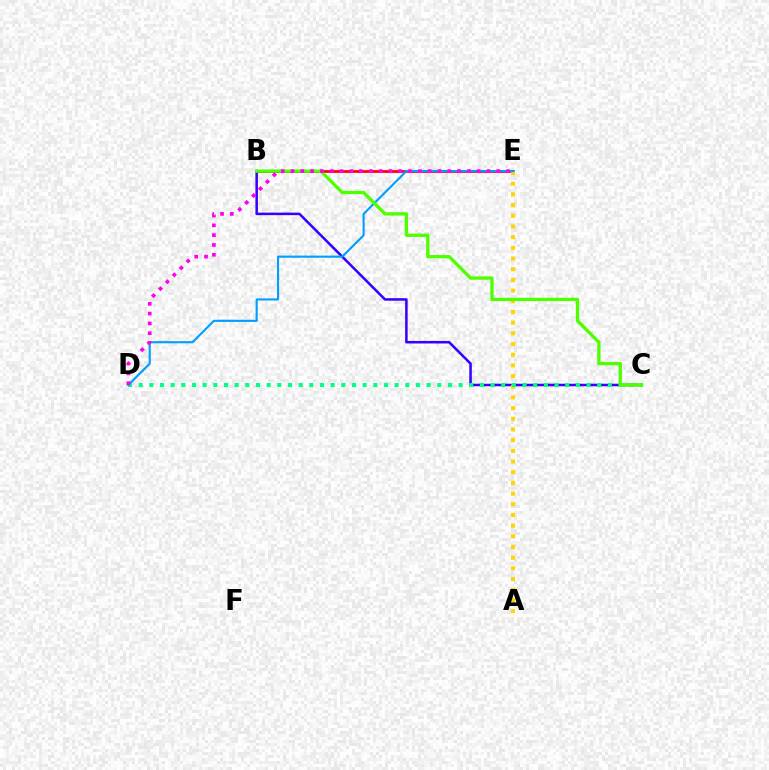{('B', 'E'): [{'color': '#ff0000', 'line_style': 'solid', 'thickness': 1.96}], ('B', 'C'): [{'color': '#3700ff', 'line_style': 'solid', 'thickness': 1.82}, {'color': '#4fff00', 'line_style': 'solid', 'thickness': 2.37}], ('A', 'E'): [{'color': '#ffd500', 'line_style': 'dotted', 'thickness': 2.9}], ('C', 'D'): [{'color': '#00ff86', 'line_style': 'dotted', 'thickness': 2.9}], ('D', 'E'): [{'color': '#009eff', 'line_style': 'solid', 'thickness': 1.52}, {'color': '#ff00ed', 'line_style': 'dotted', 'thickness': 2.66}]}